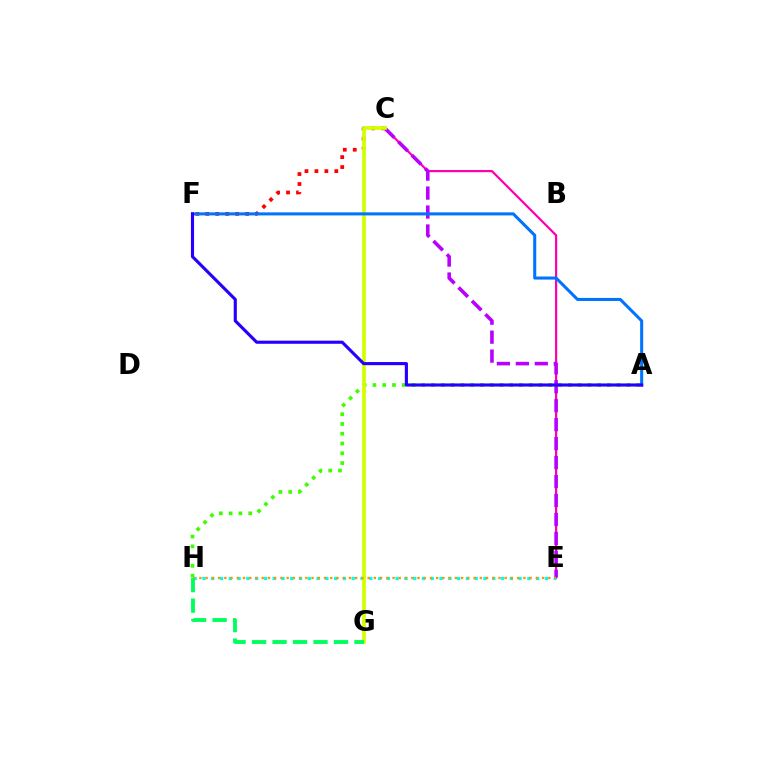{('A', 'H'): [{'color': '#3dff00', 'line_style': 'dotted', 'thickness': 2.65}], ('E', 'H'): [{'color': '#00fff6', 'line_style': 'dotted', 'thickness': 2.39}, {'color': '#ff9400', 'line_style': 'dotted', 'thickness': 1.69}], ('C', 'E'): [{'color': '#ff00ac', 'line_style': 'solid', 'thickness': 1.58}, {'color': '#b900ff', 'line_style': 'dashed', 'thickness': 2.58}], ('C', 'F'): [{'color': '#ff0000', 'line_style': 'dotted', 'thickness': 2.7}], ('C', 'G'): [{'color': '#d1ff00', 'line_style': 'solid', 'thickness': 2.66}], ('A', 'F'): [{'color': '#0074ff', 'line_style': 'solid', 'thickness': 2.2}, {'color': '#2500ff', 'line_style': 'solid', 'thickness': 2.25}], ('G', 'H'): [{'color': '#00ff5c', 'line_style': 'dashed', 'thickness': 2.78}]}